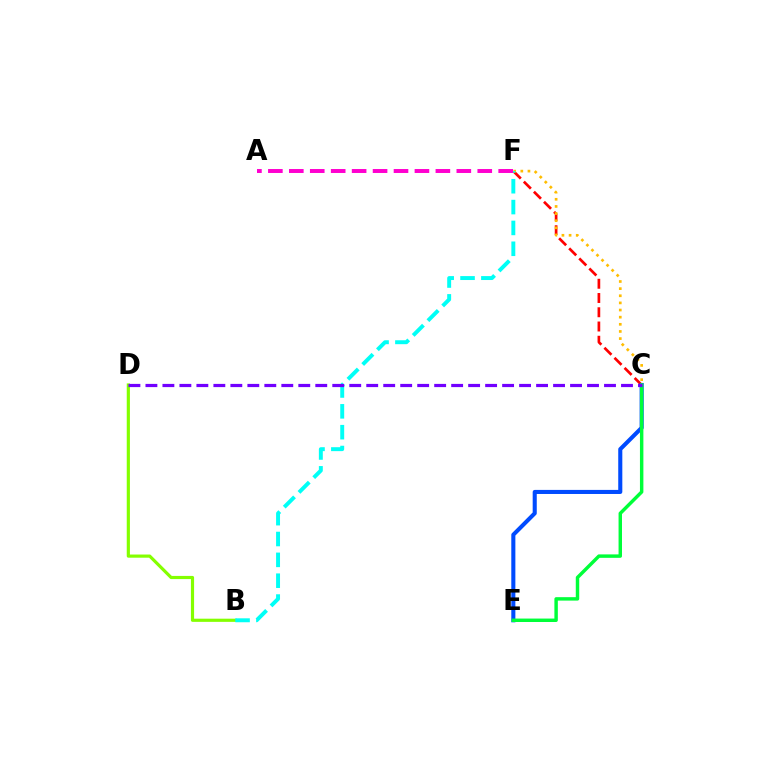{('C', 'F'): [{'color': '#ff0000', 'line_style': 'dashed', 'thickness': 1.94}, {'color': '#ffbd00', 'line_style': 'dotted', 'thickness': 1.94}], ('C', 'E'): [{'color': '#004bff', 'line_style': 'solid', 'thickness': 2.93}, {'color': '#00ff39', 'line_style': 'solid', 'thickness': 2.48}], ('B', 'D'): [{'color': '#84ff00', 'line_style': 'solid', 'thickness': 2.28}], ('B', 'F'): [{'color': '#00fff6', 'line_style': 'dashed', 'thickness': 2.83}], ('C', 'D'): [{'color': '#7200ff', 'line_style': 'dashed', 'thickness': 2.31}], ('A', 'F'): [{'color': '#ff00cf', 'line_style': 'dashed', 'thickness': 2.84}]}